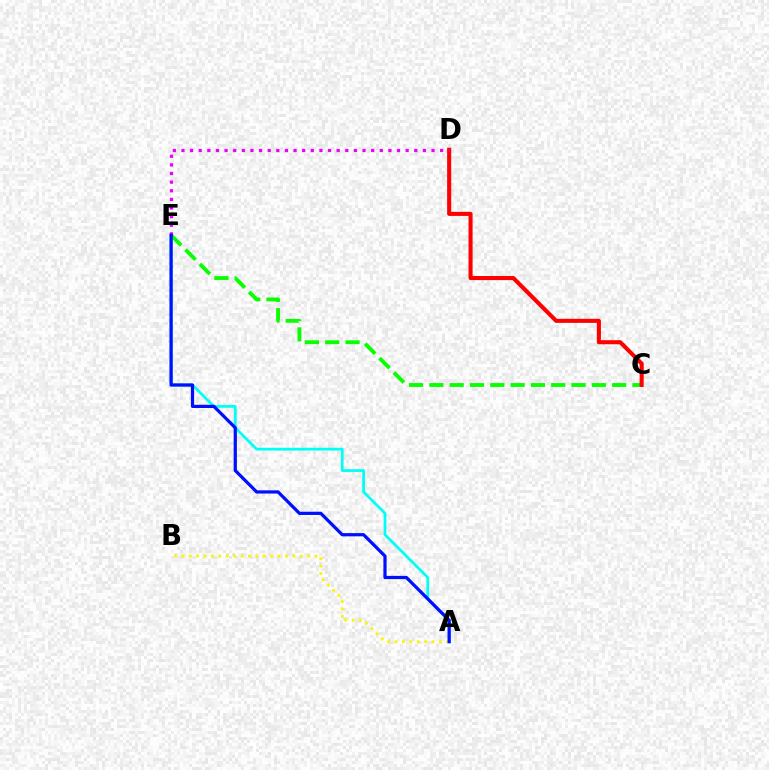{('A', 'E'): [{'color': '#00fff6', 'line_style': 'solid', 'thickness': 1.98}, {'color': '#0010ff', 'line_style': 'solid', 'thickness': 2.32}], ('C', 'E'): [{'color': '#08ff00', 'line_style': 'dashed', 'thickness': 2.76}], ('A', 'B'): [{'color': '#fcf500', 'line_style': 'dotted', 'thickness': 2.01}], ('C', 'D'): [{'color': '#ff0000', 'line_style': 'solid', 'thickness': 2.93}], ('D', 'E'): [{'color': '#ee00ff', 'line_style': 'dotted', 'thickness': 2.34}]}